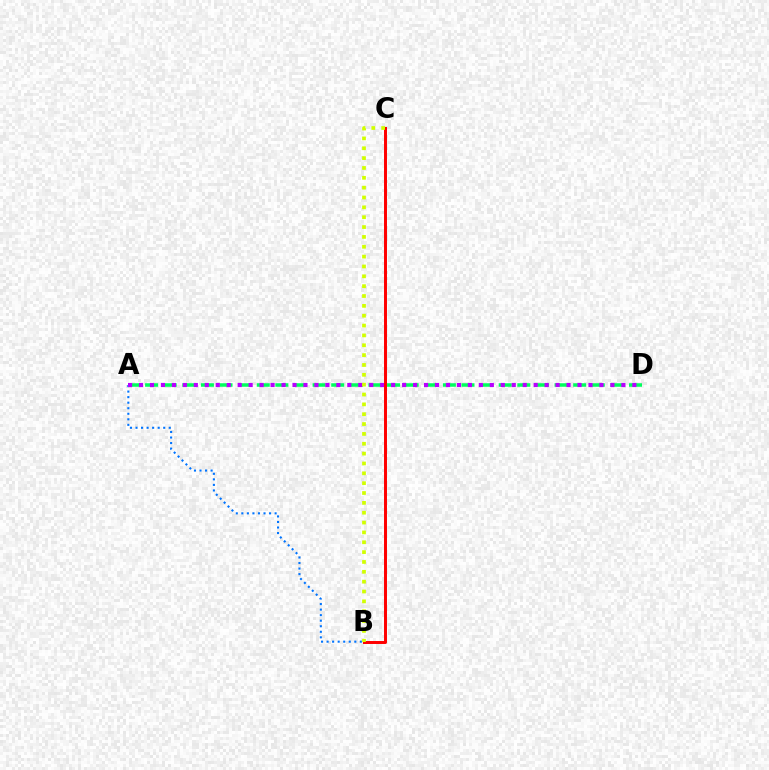{('A', 'D'): [{'color': '#00ff5c', 'line_style': 'dashed', 'thickness': 2.53}, {'color': '#b900ff', 'line_style': 'dotted', 'thickness': 2.98}], ('A', 'B'): [{'color': '#0074ff', 'line_style': 'dotted', 'thickness': 1.51}], ('B', 'C'): [{'color': '#ff0000', 'line_style': 'solid', 'thickness': 2.14}, {'color': '#d1ff00', 'line_style': 'dotted', 'thickness': 2.68}]}